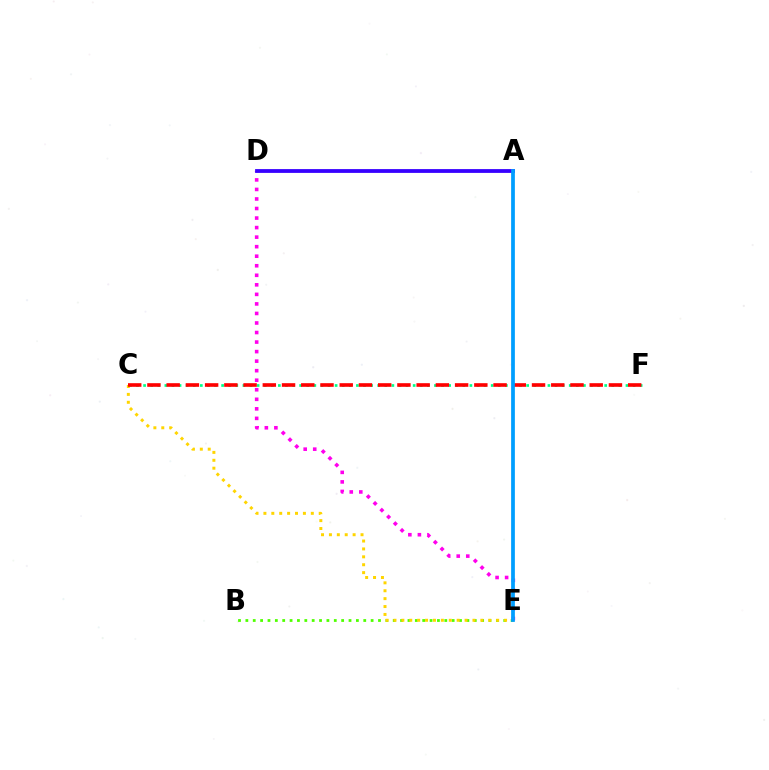{('B', 'E'): [{'color': '#4fff00', 'line_style': 'dotted', 'thickness': 2.0}], ('D', 'E'): [{'color': '#ff00ed', 'line_style': 'dotted', 'thickness': 2.59}], ('C', 'F'): [{'color': '#00ff86', 'line_style': 'dotted', 'thickness': 1.93}, {'color': '#ff0000', 'line_style': 'dashed', 'thickness': 2.61}], ('C', 'E'): [{'color': '#ffd500', 'line_style': 'dotted', 'thickness': 2.15}], ('A', 'D'): [{'color': '#3700ff', 'line_style': 'solid', 'thickness': 2.74}], ('A', 'E'): [{'color': '#009eff', 'line_style': 'solid', 'thickness': 2.69}]}